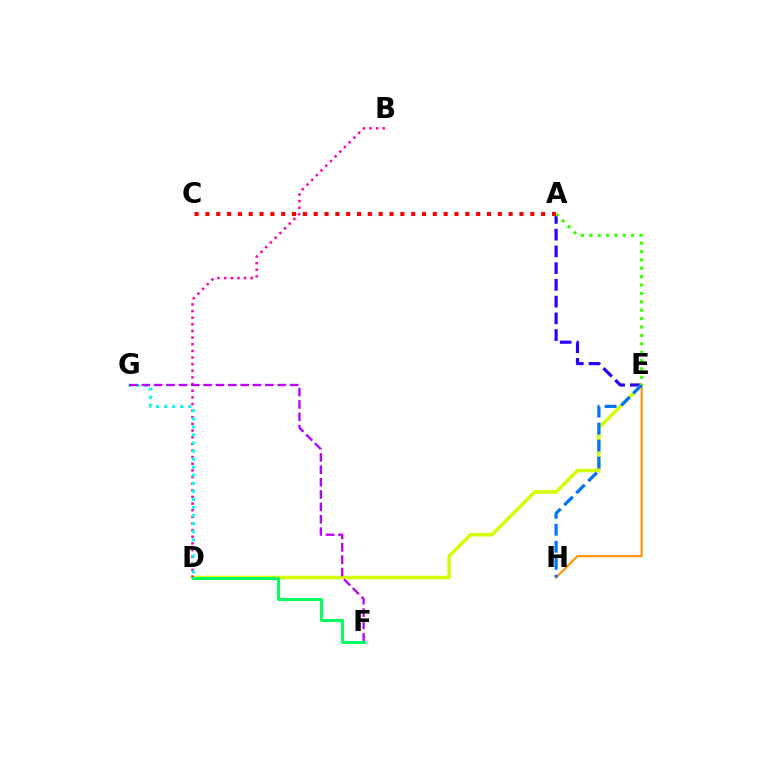{('A', 'E'): [{'color': '#2500ff', 'line_style': 'dashed', 'thickness': 2.27}, {'color': '#3dff00', 'line_style': 'dotted', 'thickness': 2.28}], ('E', 'H'): [{'color': '#ff9400', 'line_style': 'solid', 'thickness': 1.55}, {'color': '#0074ff', 'line_style': 'dashed', 'thickness': 2.31}], ('D', 'E'): [{'color': '#d1ff00', 'line_style': 'solid', 'thickness': 2.52}], ('B', 'D'): [{'color': '#ff00ac', 'line_style': 'dotted', 'thickness': 1.8}], ('D', 'G'): [{'color': '#00fff6', 'line_style': 'dotted', 'thickness': 2.19}], ('F', 'G'): [{'color': '#b900ff', 'line_style': 'dashed', 'thickness': 1.68}], ('A', 'C'): [{'color': '#ff0000', 'line_style': 'dotted', 'thickness': 2.94}], ('D', 'F'): [{'color': '#00ff5c', 'line_style': 'solid', 'thickness': 2.15}]}